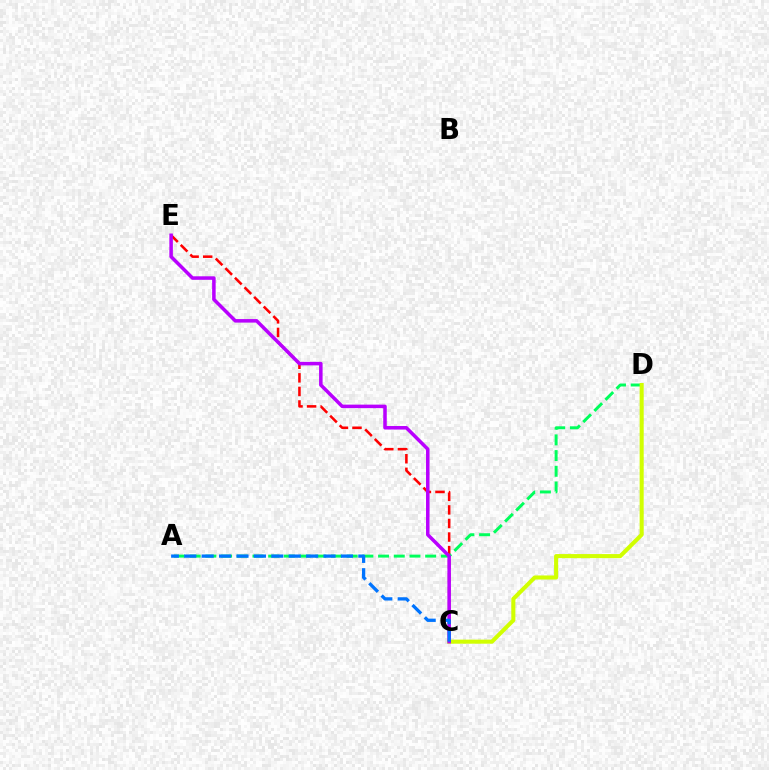{('C', 'E'): [{'color': '#ff0000', 'line_style': 'dashed', 'thickness': 1.84}, {'color': '#b900ff', 'line_style': 'solid', 'thickness': 2.53}], ('A', 'D'): [{'color': '#00ff5c', 'line_style': 'dashed', 'thickness': 2.13}], ('C', 'D'): [{'color': '#d1ff00', 'line_style': 'solid', 'thickness': 2.93}], ('A', 'C'): [{'color': '#0074ff', 'line_style': 'dashed', 'thickness': 2.36}]}